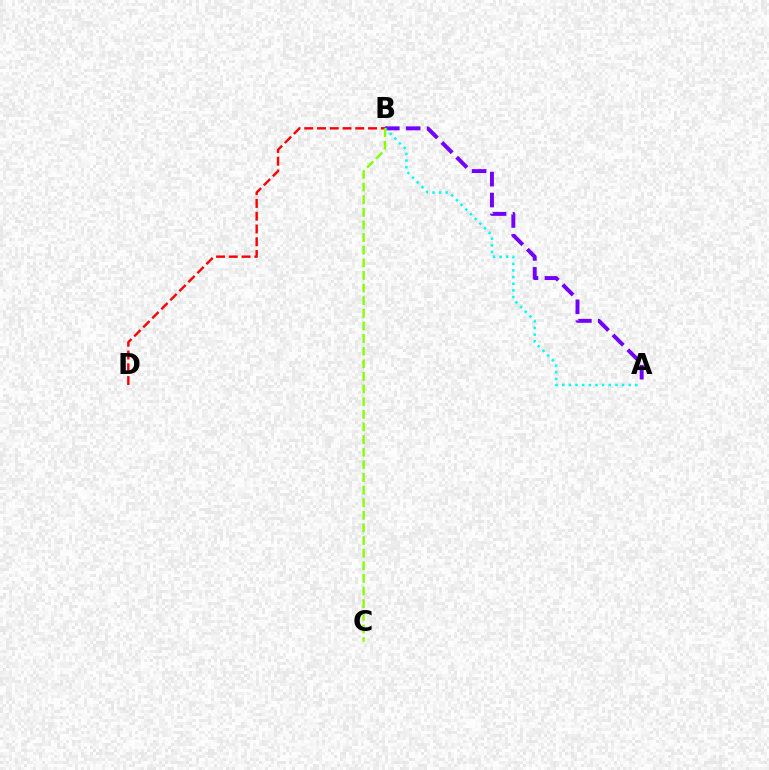{('A', 'B'): [{'color': '#7200ff', 'line_style': 'dashed', 'thickness': 2.84}, {'color': '#00fff6', 'line_style': 'dotted', 'thickness': 1.8}], ('B', 'D'): [{'color': '#ff0000', 'line_style': 'dashed', 'thickness': 1.73}], ('B', 'C'): [{'color': '#84ff00', 'line_style': 'dashed', 'thickness': 1.72}]}